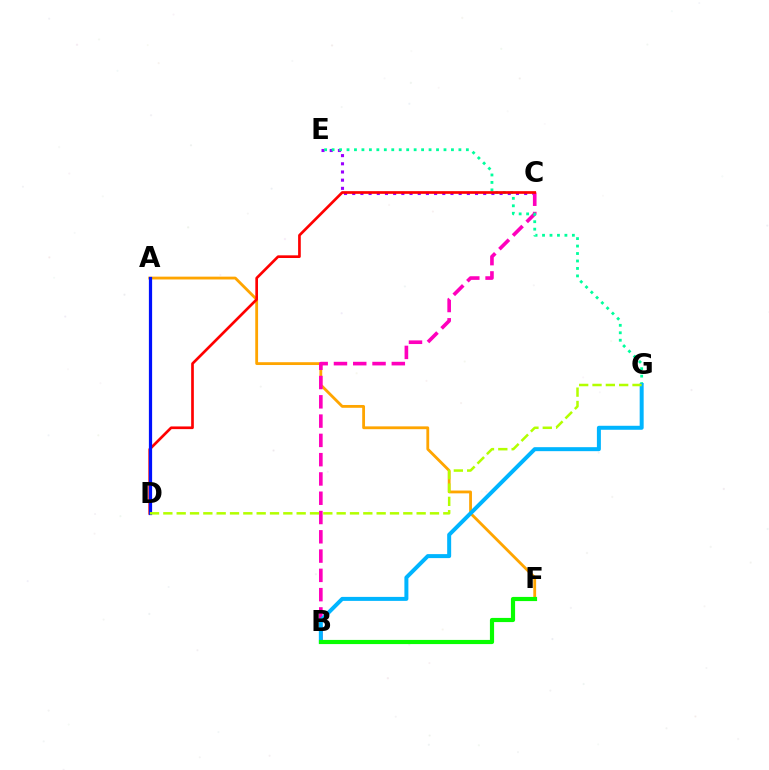{('C', 'E'): [{'color': '#9b00ff', 'line_style': 'dotted', 'thickness': 2.22}], ('A', 'F'): [{'color': '#ffa500', 'line_style': 'solid', 'thickness': 2.03}], ('B', 'C'): [{'color': '#ff00bd', 'line_style': 'dashed', 'thickness': 2.62}], ('E', 'G'): [{'color': '#00ff9d', 'line_style': 'dotted', 'thickness': 2.03}], ('C', 'D'): [{'color': '#ff0000', 'line_style': 'solid', 'thickness': 1.93}], ('B', 'G'): [{'color': '#00b5ff', 'line_style': 'solid', 'thickness': 2.87}], ('A', 'D'): [{'color': '#0010ff', 'line_style': 'solid', 'thickness': 2.32}], ('D', 'G'): [{'color': '#b3ff00', 'line_style': 'dashed', 'thickness': 1.81}], ('B', 'F'): [{'color': '#08ff00', 'line_style': 'solid', 'thickness': 3.0}]}